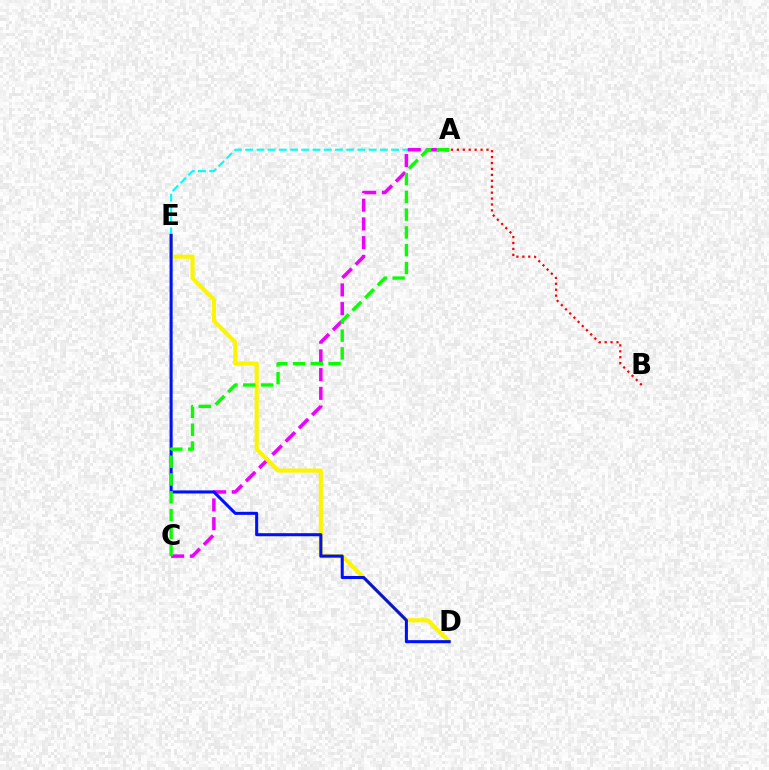{('A', 'E'): [{'color': '#00fff6', 'line_style': 'dashed', 'thickness': 1.52}], ('A', 'C'): [{'color': '#ee00ff', 'line_style': 'dashed', 'thickness': 2.54}, {'color': '#08ff00', 'line_style': 'dashed', 'thickness': 2.42}], ('D', 'E'): [{'color': '#fcf500', 'line_style': 'solid', 'thickness': 2.95}, {'color': '#0010ff', 'line_style': 'solid', 'thickness': 2.2}], ('A', 'B'): [{'color': '#ff0000', 'line_style': 'dotted', 'thickness': 1.61}]}